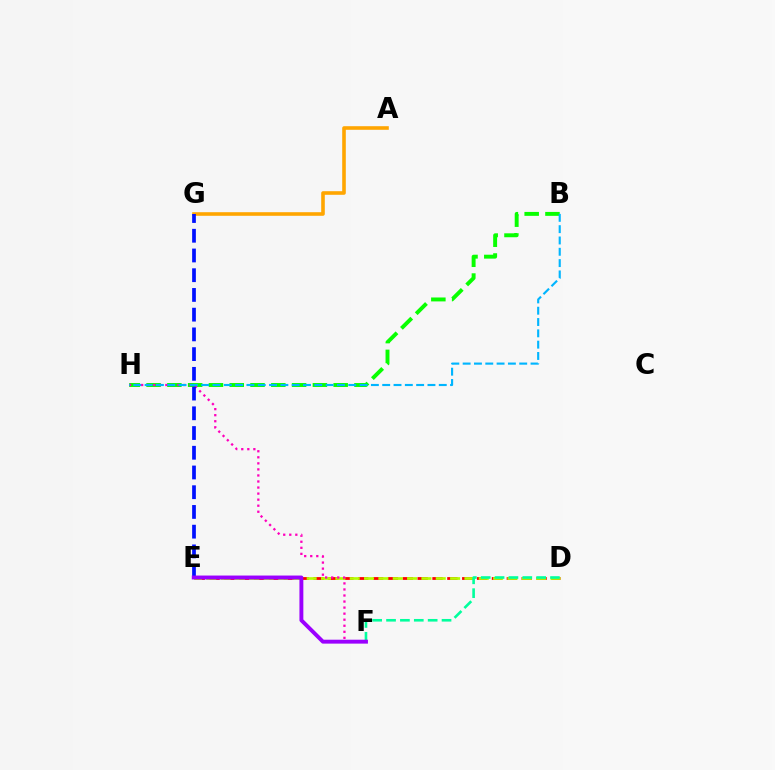{('D', 'E'): [{'color': '#ff0000', 'line_style': 'dashed', 'thickness': 2.02}, {'color': '#b3ff00', 'line_style': 'dashed', 'thickness': 1.95}], ('A', 'G'): [{'color': '#ffa500', 'line_style': 'solid', 'thickness': 2.59}], ('B', 'H'): [{'color': '#08ff00', 'line_style': 'dashed', 'thickness': 2.82}, {'color': '#00b5ff', 'line_style': 'dashed', 'thickness': 1.54}], ('F', 'H'): [{'color': '#ff00bd', 'line_style': 'dotted', 'thickness': 1.64}], ('E', 'G'): [{'color': '#0010ff', 'line_style': 'dashed', 'thickness': 2.68}], ('D', 'F'): [{'color': '#00ff9d', 'line_style': 'dashed', 'thickness': 1.88}], ('E', 'F'): [{'color': '#9b00ff', 'line_style': 'solid', 'thickness': 2.82}]}